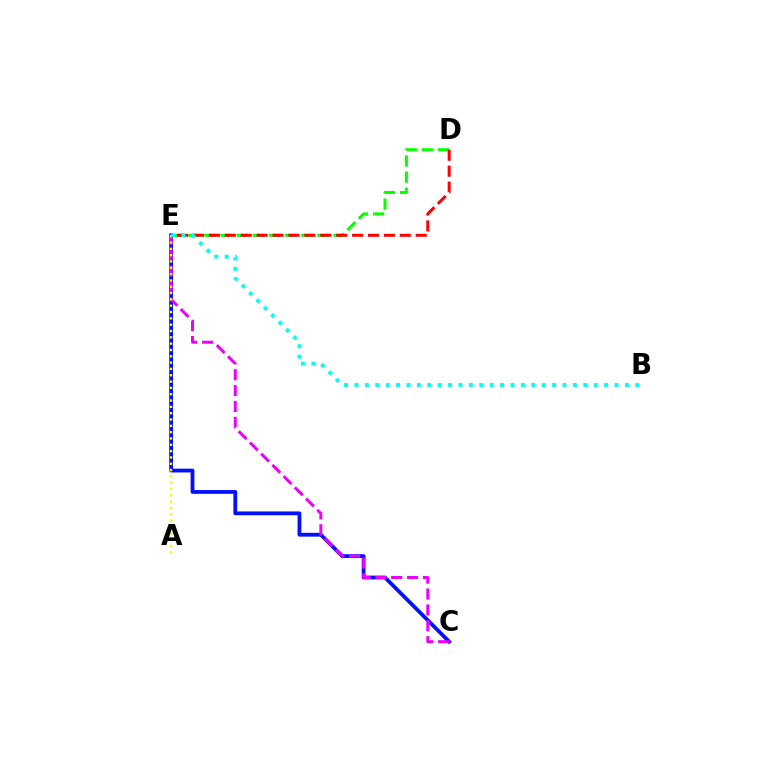{('C', 'E'): [{'color': '#0010ff', 'line_style': 'solid', 'thickness': 2.72}, {'color': '#ee00ff', 'line_style': 'dashed', 'thickness': 2.16}], ('D', 'E'): [{'color': '#08ff00', 'line_style': 'dashed', 'thickness': 2.19}, {'color': '#ff0000', 'line_style': 'dashed', 'thickness': 2.16}], ('A', 'E'): [{'color': '#fcf500', 'line_style': 'dotted', 'thickness': 1.72}], ('B', 'E'): [{'color': '#00fff6', 'line_style': 'dotted', 'thickness': 2.83}]}